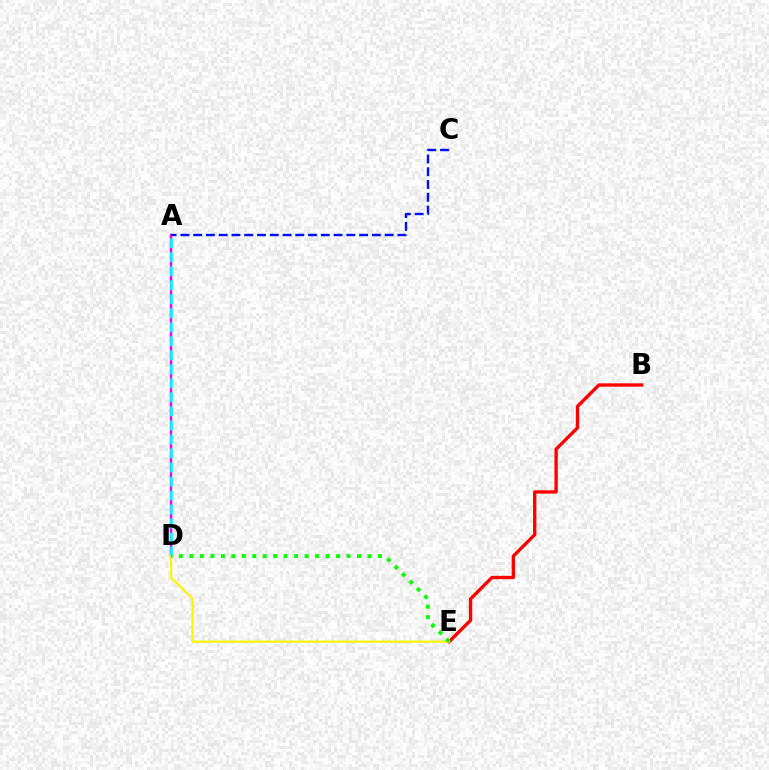{('B', 'E'): [{'color': '#ff0000', 'line_style': 'solid', 'thickness': 2.4}], ('A', 'D'): [{'color': '#ee00ff', 'line_style': 'solid', 'thickness': 1.71}, {'color': '#00fff6', 'line_style': 'dashed', 'thickness': 1.9}], ('A', 'C'): [{'color': '#0010ff', 'line_style': 'dashed', 'thickness': 1.73}], ('D', 'E'): [{'color': '#fcf500', 'line_style': 'solid', 'thickness': 1.53}, {'color': '#08ff00', 'line_style': 'dotted', 'thickness': 2.85}]}